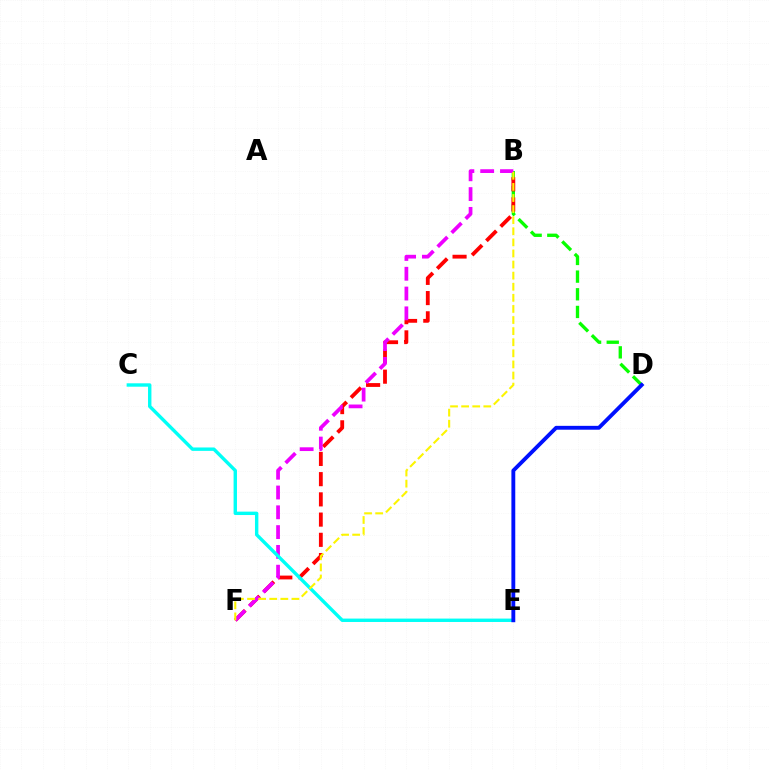{('B', 'D'): [{'color': '#08ff00', 'line_style': 'dashed', 'thickness': 2.4}], ('B', 'F'): [{'color': '#ff0000', 'line_style': 'dashed', 'thickness': 2.75}, {'color': '#ee00ff', 'line_style': 'dashed', 'thickness': 2.69}, {'color': '#fcf500', 'line_style': 'dashed', 'thickness': 1.51}], ('C', 'E'): [{'color': '#00fff6', 'line_style': 'solid', 'thickness': 2.45}], ('D', 'E'): [{'color': '#0010ff', 'line_style': 'solid', 'thickness': 2.78}]}